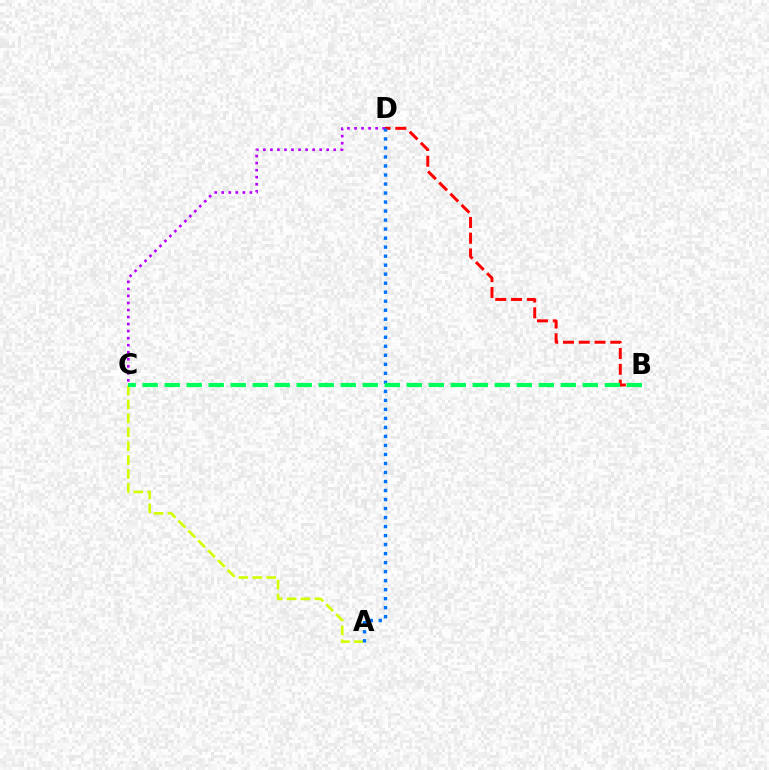{('B', 'D'): [{'color': '#ff0000', 'line_style': 'dashed', 'thickness': 2.14}], ('C', 'D'): [{'color': '#b900ff', 'line_style': 'dotted', 'thickness': 1.91}], ('A', 'C'): [{'color': '#d1ff00', 'line_style': 'dashed', 'thickness': 1.89}], ('A', 'D'): [{'color': '#0074ff', 'line_style': 'dotted', 'thickness': 2.45}], ('B', 'C'): [{'color': '#00ff5c', 'line_style': 'dashed', 'thickness': 2.99}]}